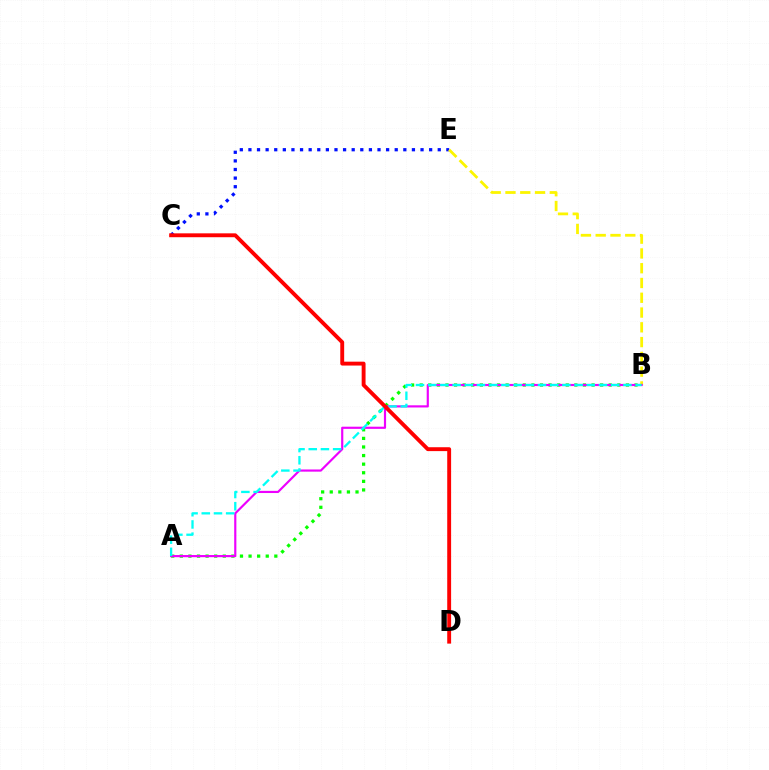{('C', 'E'): [{'color': '#0010ff', 'line_style': 'dotted', 'thickness': 2.34}], ('B', 'E'): [{'color': '#fcf500', 'line_style': 'dashed', 'thickness': 2.01}], ('A', 'B'): [{'color': '#08ff00', 'line_style': 'dotted', 'thickness': 2.33}, {'color': '#ee00ff', 'line_style': 'solid', 'thickness': 1.56}, {'color': '#00fff6', 'line_style': 'dashed', 'thickness': 1.66}], ('C', 'D'): [{'color': '#ff0000', 'line_style': 'solid', 'thickness': 2.8}]}